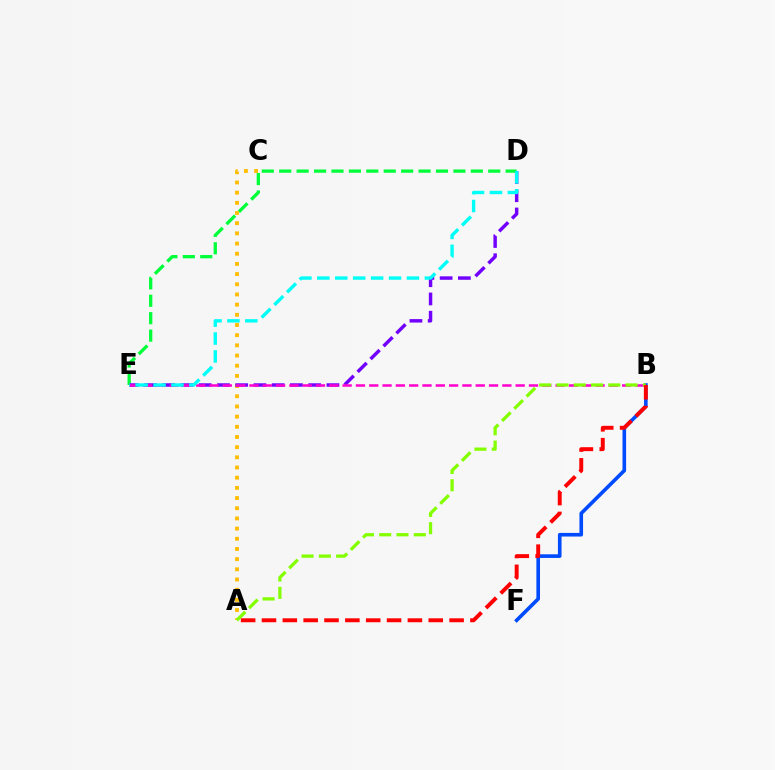{('B', 'F'): [{'color': '#004bff', 'line_style': 'solid', 'thickness': 2.61}], ('D', 'E'): [{'color': '#00ff39', 'line_style': 'dashed', 'thickness': 2.37}, {'color': '#7200ff', 'line_style': 'dashed', 'thickness': 2.48}, {'color': '#00fff6', 'line_style': 'dashed', 'thickness': 2.44}], ('A', 'C'): [{'color': '#ffbd00', 'line_style': 'dotted', 'thickness': 2.77}], ('B', 'E'): [{'color': '#ff00cf', 'line_style': 'dashed', 'thickness': 1.81}], ('A', 'B'): [{'color': '#84ff00', 'line_style': 'dashed', 'thickness': 2.35}, {'color': '#ff0000', 'line_style': 'dashed', 'thickness': 2.83}]}